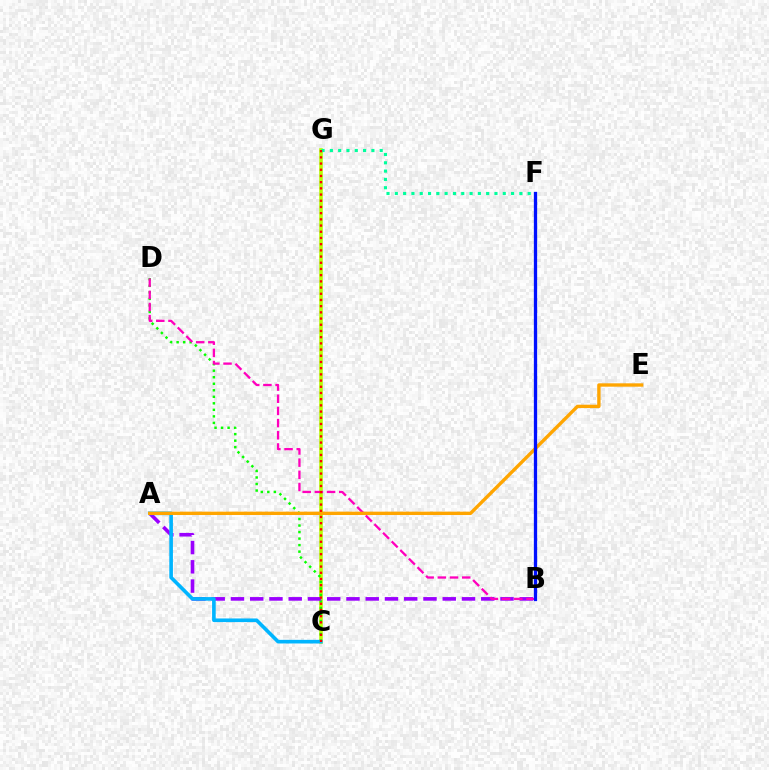{('C', 'G'): [{'color': '#b3ff00', 'line_style': 'solid', 'thickness': 2.57}, {'color': '#ff0000', 'line_style': 'dotted', 'thickness': 1.68}], ('F', 'G'): [{'color': '#00ff9d', 'line_style': 'dotted', 'thickness': 2.26}], ('C', 'D'): [{'color': '#08ff00', 'line_style': 'dotted', 'thickness': 1.77}], ('A', 'B'): [{'color': '#9b00ff', 'line_style': 'dashed', 'thickness': 2.62}], ('B', 'D'): [{'color': '#ff00bd', 'line_style': 'dashed', 'thickness': 1.66}], ('A', 'C'): [{'color': '#00b5ff', 'line_style': 'solid', 'thickness': 2.61}], ('A', 'E'): [{'color': '#ffa500', 'line_style': 'solid', 'thickness': 2.42}], ('B', 'F'): [{'color': '#0010ff', 'line_style': 'solid', 'thickness': 2.37}]}